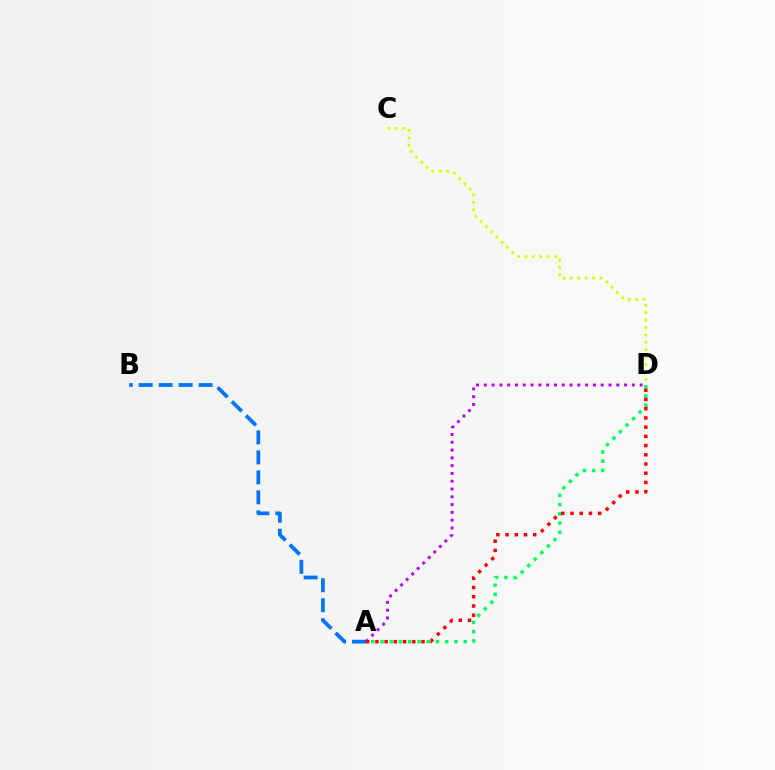{('A', 'D'): [{'color': '#00ff5c', 'line_style': 'dotted', 'thickness': 2.51}, {'color': '#b900ff', 'line_style': 'dotted', 'thickness': 2.12}, {'color': '#ff0000', 'line_style': 'dotted', 'thickness': 2.5}], ('C', 'D'): [{'color': '#d1ff00', 'line_style': 'dotted', 'thickness': 2.02}], ('A', 'B'): [{'color': '#0074ff', 'line_style': 'dashed', 'thickness': 2.72}]}